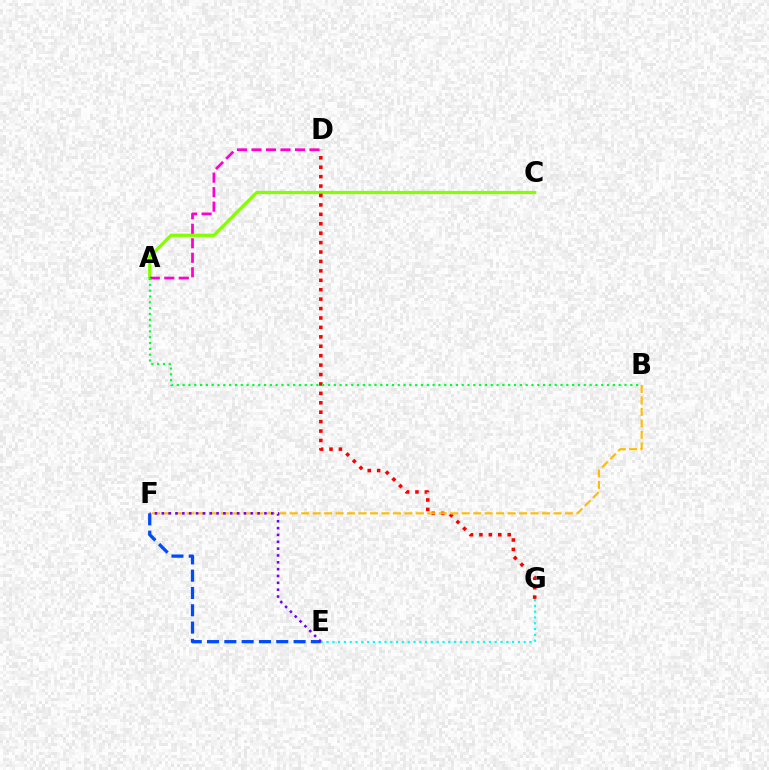{('A', 'C'): [{'color': '#84ff00', 'line_style': 'solid', 'thickness': 2.32}], ('D', 'G'): [{'color': '#ff0000', 'line_style': 'dotted', 'thickness': 2.56}], ('B', 'F'): [{'color': '#ffbd00', 'line_style': 'dashed', 'thickness': 1.56}], ('A', 'D'): [{'color': '#ff00cf', 'line_style': 'dashed', 'thickness': 1.97}], ('A', 'B'): [{'color': '#00ff39', 'line_style': 'dotted', 'thickness': 1.58}], ('E', 'G'): [{'color': '#00fff6', 'line_style': 'dotted', 'thickness': 1.58}], ('E', 'F'): [{'color': '#004bff', 'line_style': 'dashed', 'thickness': 2.35}, {'color': '#7200ff', 'line_style': 'dotted', 'thickness': 1.86}]}